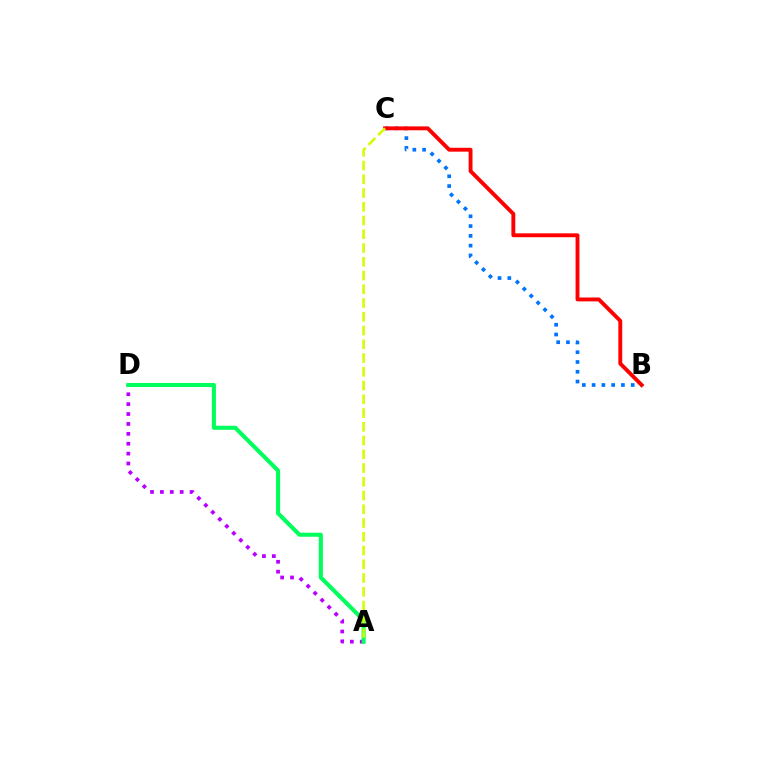{('B', 'C'): [{'color': '#0074ff', 'line_style': 'dotted', 'thickness': 2.66}, {'color': '#ff0000', 'line_style': 'solid', 'thickness': 2.8}], ('A', 'D'): [{'color': '#b900ff', 'line_style': 'dotted', 'thickness': 2.69}, {'color': '#00ff5c', 'line_style': 'solid', 'thickness': 2.93}], ('A', 'C'): [{'color': '#d1ff00', 'line_style': 'dashed', 'thickness': 1.87}]}